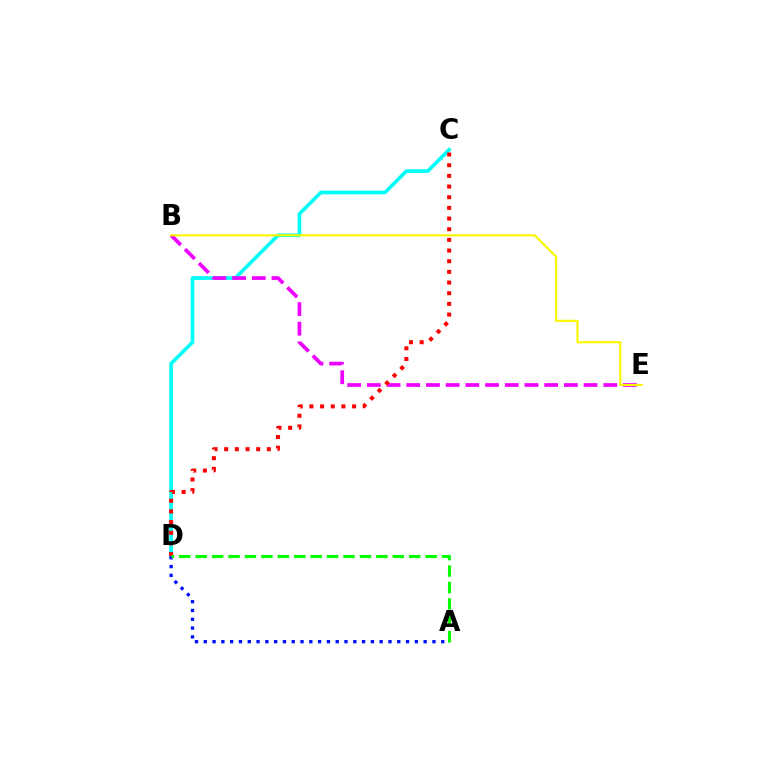{('C', 'D'): [{'color': '#00fff6', 'line_style': 'solid', 'thickness': 2.65}, {'color': '#ff0000', 'line_style': 'dotted', 'thickness': 2.9}], ('B', 'E'): [{'color': '#ee00ff', 'line_style': 'dashed', 'thickness': 2.68}, {'color': '#fcf500', 'line_style': 'solid', 'thickness': 1.53}], ('A', 'D'): [{'color': '#0010ff', 'line_style': 'dotted', 'thickness': 2.39}, {'color': '#08ff00', 'line_style': 'dashed', 'thickness': 2.23}]}